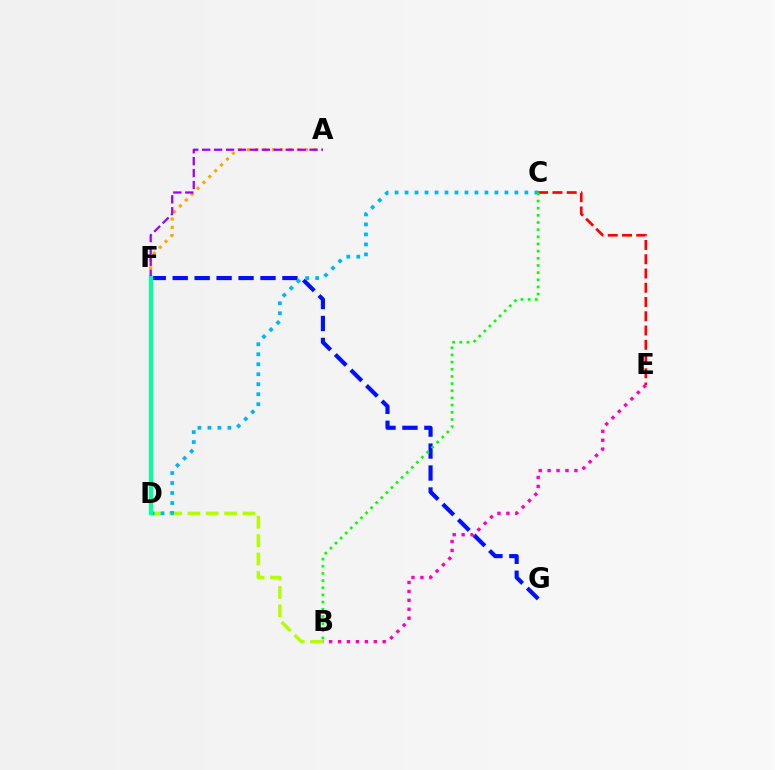{('C', 'E'): [{'color': '#ff0000', 'line_style': 'dashed', 'thickness': 1.94}], ('A', 'F'): [{'color': '#ffa500', 'line_style': 'dotted', 'thickness': 2.25}, {'color': '#9b00ff', 'line_style': 'dashed', 'thickness': 1.62}], ('B', 'D'): [{'color': '#b3ff00', 'line_style': 'dashed', 'thickness': 2.49}], ('F', 'G'): [{'color': '#0010ff', 'line_style': 'dashed', 'thickness': 2.98}], ('C', 'D'): [{'color': '#00b5ff', 'line_style': 'dotted', 'thickness': 2.71}], ('D', 'F'): [{'color': '#00ff9d', 'line_style': 'solid', 'thickness': 2.98}], ('B', 'C'): [{'color': '#08ff00', 'line_style': 'dotted', 'thickness': 1.95}], ('B', 'E'): [{'color': '#ff00bd', 'line_style': 'dotted', 'thickness': 2.43}]}